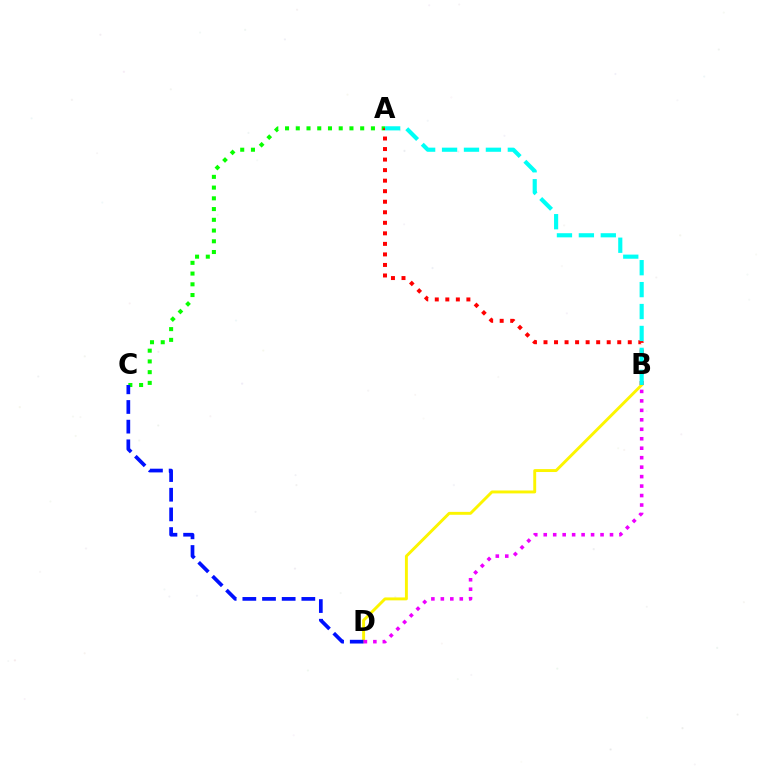{('B', 'D'): [{'color': '#fcf500', 'line_style': 'solid', 'thickness': 2.1}, {'color': '#ee00ff', 'line_style': 'dotted', 'thickness': 2.57}], ('A', 'C'): [{'color': '#08ff00', 'line_style': 'dotted', 'thickness': 2.92}], ('C', 'D'): [{'color': '#0010ff', 'line_style': 'dashed', 'thickness': 2.67}], ('A', 'B'): [{'color': '#ff0000', 'line_style': 'dotted', 'thickness': 2.86}, {'color': '#00fff6', 'line_style': 'dashed', 'thickness': 2.98}]}